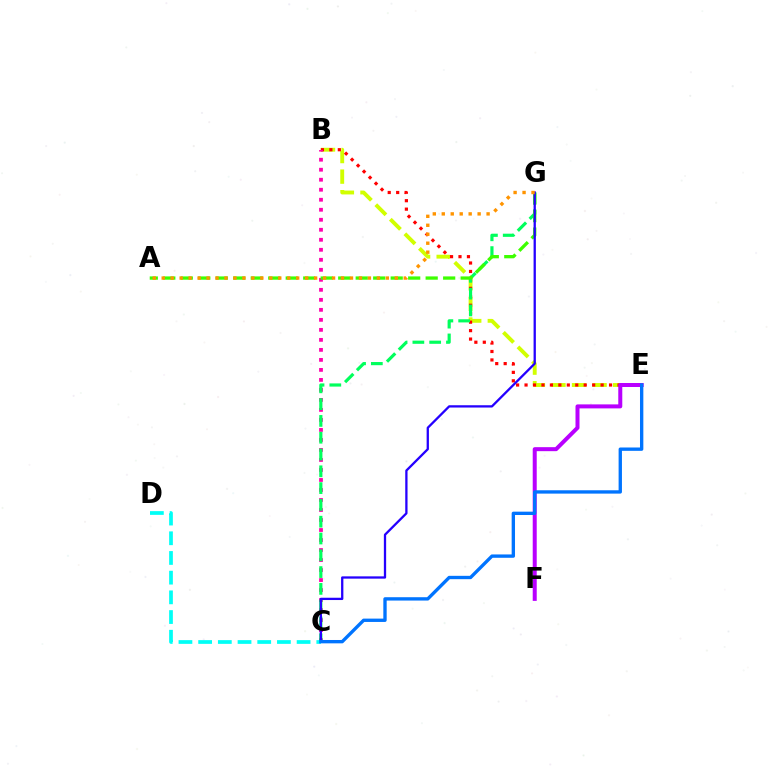{('B', 'E'): [{'color': '#d1ff00', 'line_style': 'dashed', 'thickness': 2.79}, {'color': '#ff0000', 'line_style': 'dotted', 'thickness': 2.3}], ('B', 'C'): [{'color': '#ff00ac', 'line_style': 'dotted', 'thickness': 2.72}], ('C', 'G'): [{'color': '#00ff5c', 'line_style': 'dashed', 'thickness': 2.28}, {'color': '#2500ff', 'line_style': 'solid', 'thickness': 1.65}], ('A', 'G'): [{'color': '#3dff00', 'line_style': 'dashed', 'thickness': 2.38}, {'color': '#ff9400', 'line_style': 'dotted', 'thickness': 2.44}], ('C', 'D'): [{'color': '#00fff6', 'line_style': 'dashed', 'thickness': 2.68}], ('E', 'F'): [{'color': '#b900ff', 'line_style': 'solid', 'thickness': 2.88}], ('C', 'E'): [{'color': '#0074ff', 'line_style': 'solid', 'thickness': 2.41}]}